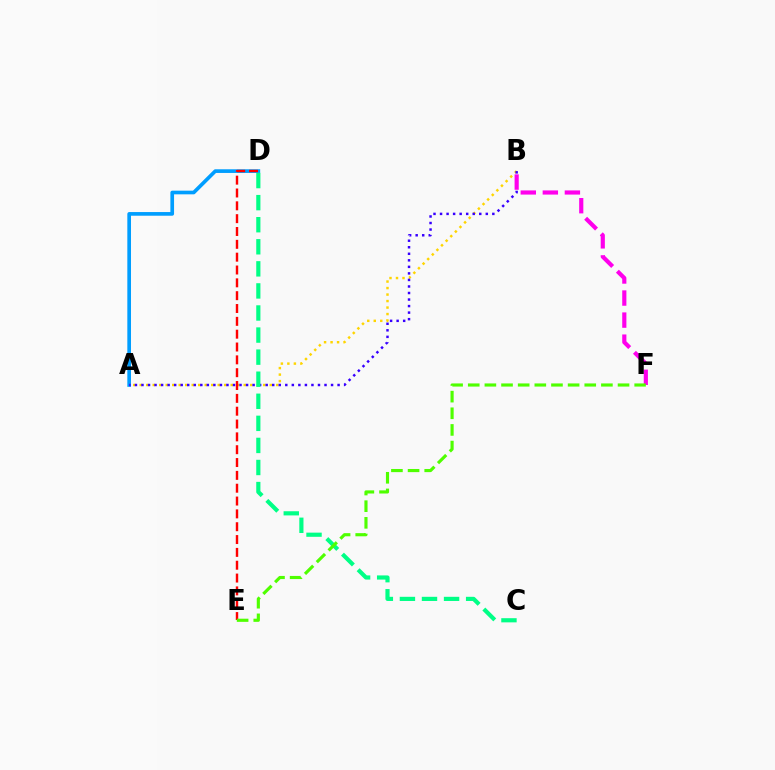{('A', 'B'): [{'color': '#ffd500', 'line_style': 'dotted', 'thickness': 1.77}, {'color': '#3700ff', 'line_style': 'dotted', 'thickness': 1.78}], ('A', 'D'): [{'color': '#009eff', 'line_style': 'solid', 'thickness': 2.64}], ('C', 'D'): [{'color': '#00ff86', 'line_style': 'dashed', 'thickness': 3.0}], ('B', 'F'): [{'color': '#ff00ed', 'line_style': 'dashed', 'thickness': 3.0}], ('D', 'E'): [{'color': '#ff0000', 'line_style': 'dashed', 'thickness': 1.74}], ('E', 'F'): [{'color': '#4fff00', 'line_style': 'dashed', 'thickness': 2.26}]}